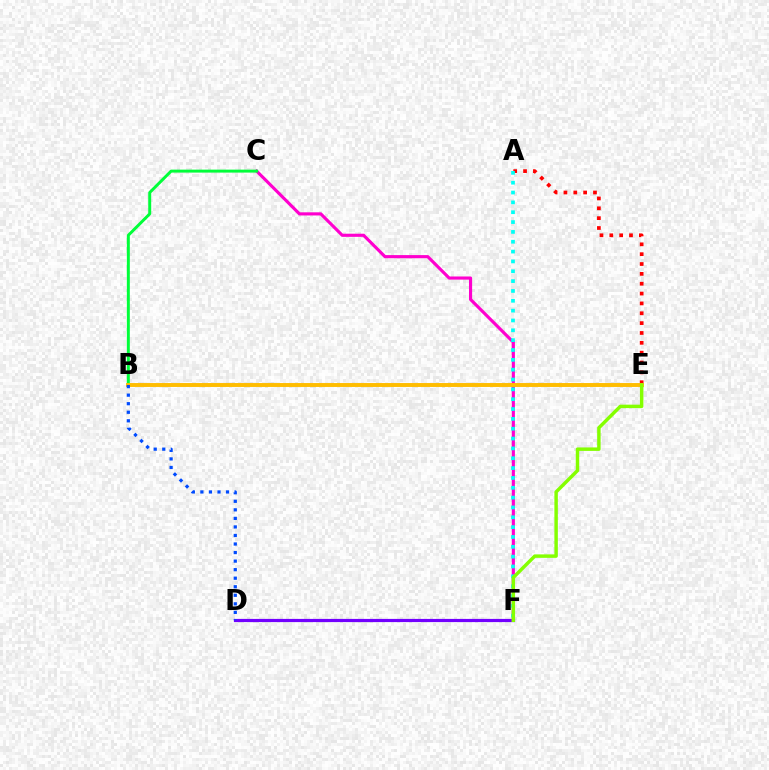{('D', 'F'): [{'color': '#7200ff', 'line_style': 'solid', 'thickness': 2.3}], ('C', 'F'): [{'color': '#ff00cf', 'line_style': 'solid', 'thickness': 2.26}], ('A', 'E'): [{'color': '#ff0000', 'line_style': 'dotted', 'thickness': 2.68}], ('A', 'F'): [{'color': '#00fff6', 'line_style': 'dotted', 'thickness': 2.67}], ('B', 'C'): [{'color': '#00ff39', 'line_style': 'solid', 'thickness': 2.14}], ('B', 'E'): [{'color': '#ffbd00', 'line_style': 'solid', 'thickness': 2.82}], ('E', 'F'): [{'color': '#84ff00', 'line_style': 'solid', 'thickness': 2.48}], ('B', 'D'): [{'color': '#004bff', 'line_style': 'dotted', 'thickness': 2.32}]}